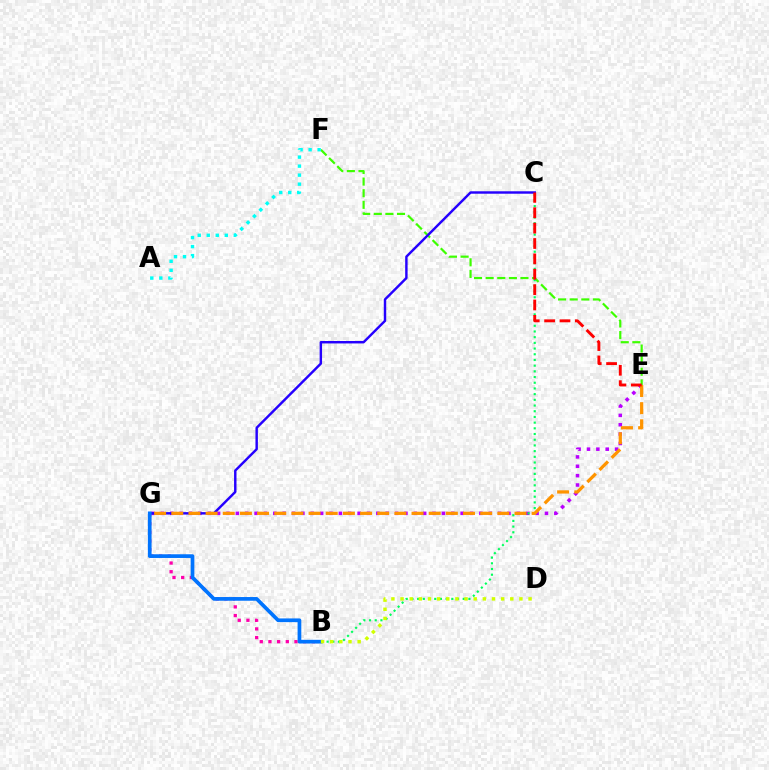{('B', 'G'): [{'color': '#ff00ac', 'line_style': 'dotted', 'thickness': 2.36}, {'color': '#0074ff', 'line_style': 'solid', 'thickness': 2.67}], ('E', 'F'): [{'color': '#3dff00', 'line_style': 'dashed', 'thickness': 1.58}], ('E', 'G'): [{'color': '#b900ff', 'line_style': 'dotted', 'thickness': 2.55}, {'color': '#ff9400', 'line_style': 'dashed', 'thickness': 2.33}], ('B', 'C'): [{'color': '#00ff5c', 'line_style': 'dotted', 'thickness': 1.55}], ('A', 'F'): [{'color': '#00fff6', 'line_style': 'dotted', 'thickness': 2.45}], ('C', 'G'): [{'color': '#2500ff', 'line_style': 'solid', 'thickness': 1.75}], ('B', 'D'): [{'color': '#d1ff00', 'line_style': 'dotted', 'thickness': 2.48}], ('C', 'E'): [{'color': '#ff0000', 'line_style': 'dashed', 'thickness': 2.09}]}